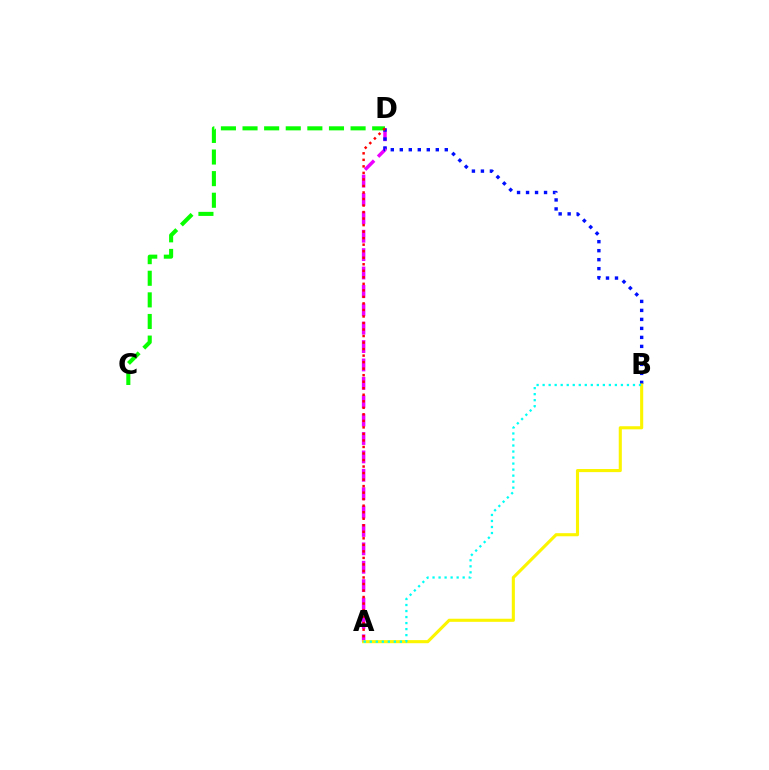{('A', 'D'): [{'color': '#ee00ff', 'line_style': 'dashed', 'thickness': 2.5}, {'color': '#ff0000', 'line_style': 'dotted', 'thickness': 1.77}], ('B', 'D'): [{'color': '#0010ff', 'line_style': 'dotted', 'thickness': 2.44}], ('C', 'D'): [{'color': '#08ff00', 'line_style': 'dashed', 'thickness': 2.94}], ('A', 'B'): [{'color': '#fcf500', 'line_style': 'solid', 'thickness': 2.24}, {'color': '#00fff6', 'line_style': 'dotted', 'thickness': 1.64}]}